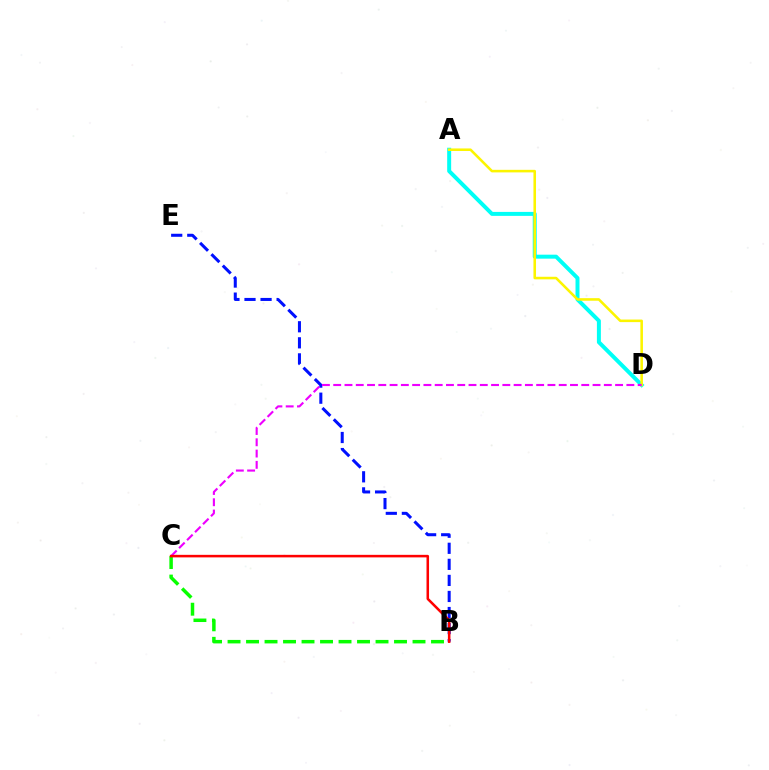{('A', 'D'): [{'color': '#00fff6', 'line_style': 'solid', 'thickness': 2.86}, {'color': '#fcf500', 'line_style': 'solid', 'thickness': 1.85}], ('B', 'E'): [{'color': '#0010ff', 'line_style': 'dashed', 'thickness': 2.18}], ('C', 'D'): [{'color': '#ee00ff', 'line_style': 'dashed', 'thickness': 1.53}], ('B', 'C'): [{'color': '#08ff00', 'line_style': 'dashed', 'thickness': 2.51}, {'color': '#ff0000', 'line_style': 'solid', 'thickness': 1.83}]}